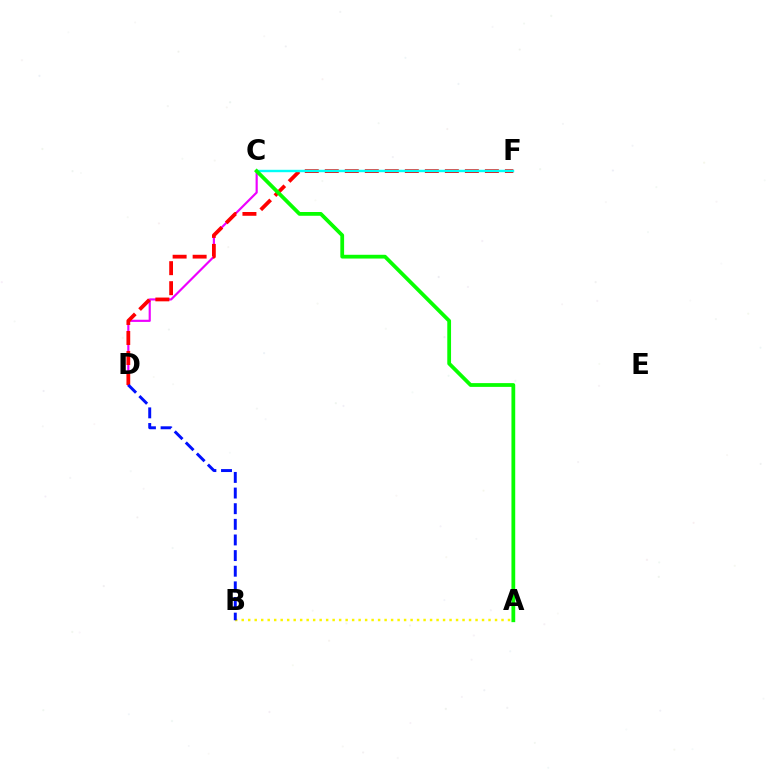{('C', 'D'): [{'color': '#ee00ff', 'line_style': 'solid', 'thickness': 1.56}], ('A', 'B'): [{'color': '#fcf500', 'line_style': 'dotted', 'thickness': 1.76}], ('D', 'F'): [{'color': '#ff0000', 'line_style': 'dashed', 'thickness': 2.72}], ('C', 'F'): [{'color': '#00fff6', 'line_style': 'solid', 'thickness': 1.73}], ('B', 'D'): [{'color': '#0010ff', 'line_style': 'dashed', 'thickness': 2.12}], ('A', 'C'): [{'color': '#08ff00', 'line_style': 'solid', 'thickness': 2.71}]}